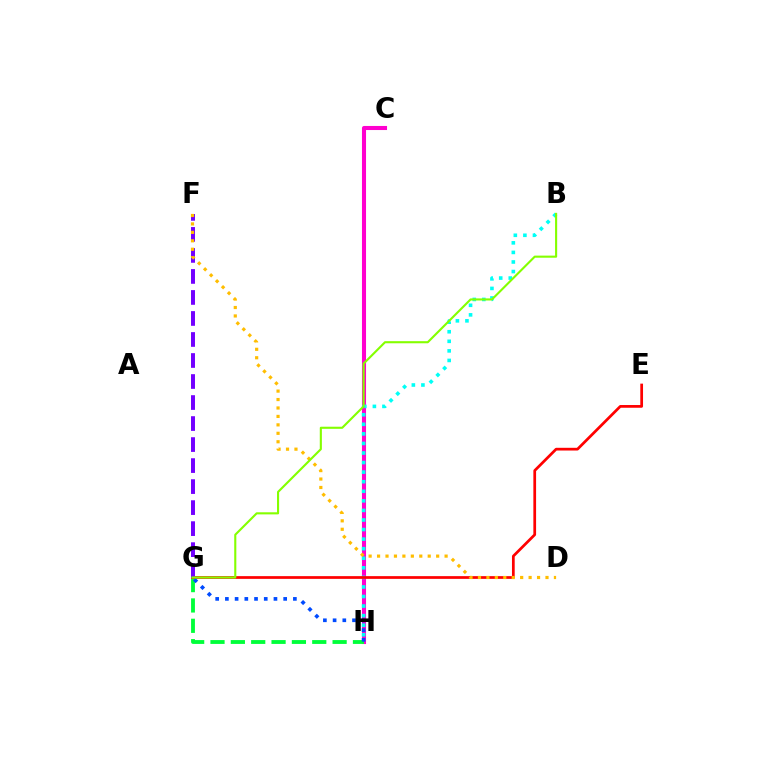{('C', 'H'): [{'color': '#ff00cf', 'line_style': 'solid', 'thickness': 2.94}], ('B', 'H'): [{'color': '#00fff6', 'line_style': 'dotted', 'thickness': 2.6}], ('G', 'H'): [{'color': '#00ff39', 'line_style': 'dashed', 'thickness': 2.76}, {'color': '#004bff', 'line_style': 'dotted', 'thickness': 2.64}], ('E', 'G'): [{'color': '#ff0000', 'line_style': 'solid', 'thickness': 1.96}], ('F', 'G'): [{'color': '#7200ff', 'line_style': 'dashed', 'thickness': 2.86}], ('D', 'F'): [{'color': '#ffbd00', 'line_style': 'dotted', 'thickness': 2.29}], ('B', 'G'): [{'color': '#84ff00', 'line_style': 'solid', 'thickness': 1.52}]}